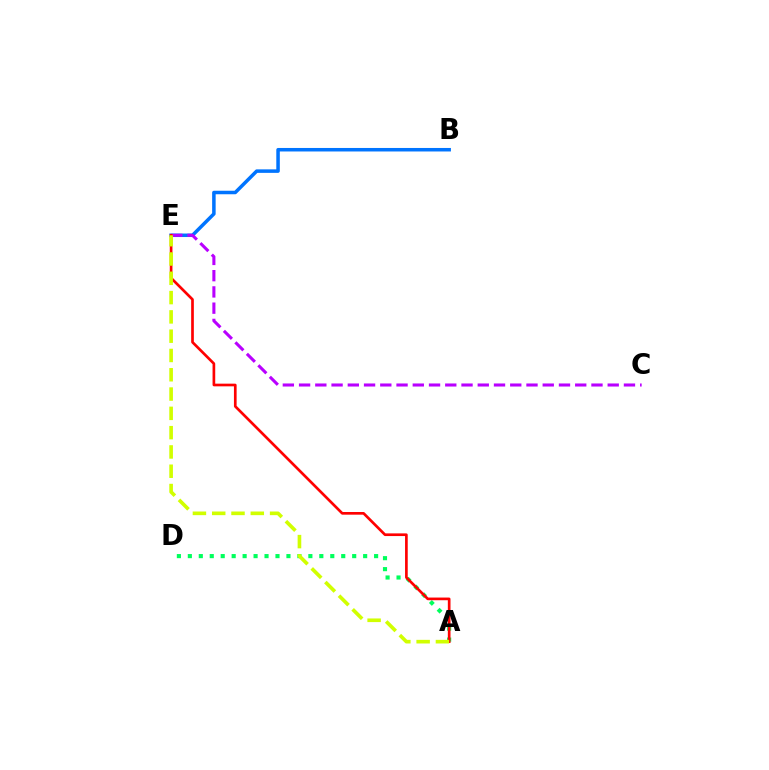{('B', 'E'): [{'color': '#0074ff', 'line_style': 'solid', 'thickness': 2.53}], ('C', 'E'): [{'color': '#b900ff', 'line_style': 'dashed', 'thickness': 2.21}], ('A', 'D'): [{'color': '#00ff5c', 'line_style': 'dotted', 'thickness': 2.98}], ('A', 'E'): [{'color': '#ff0000', 'line_style': 'solid', 'thickness': 1.93}, {'color': '#d1ff00', 'line_style': 'dashed', 'thickness': 2.62}]}